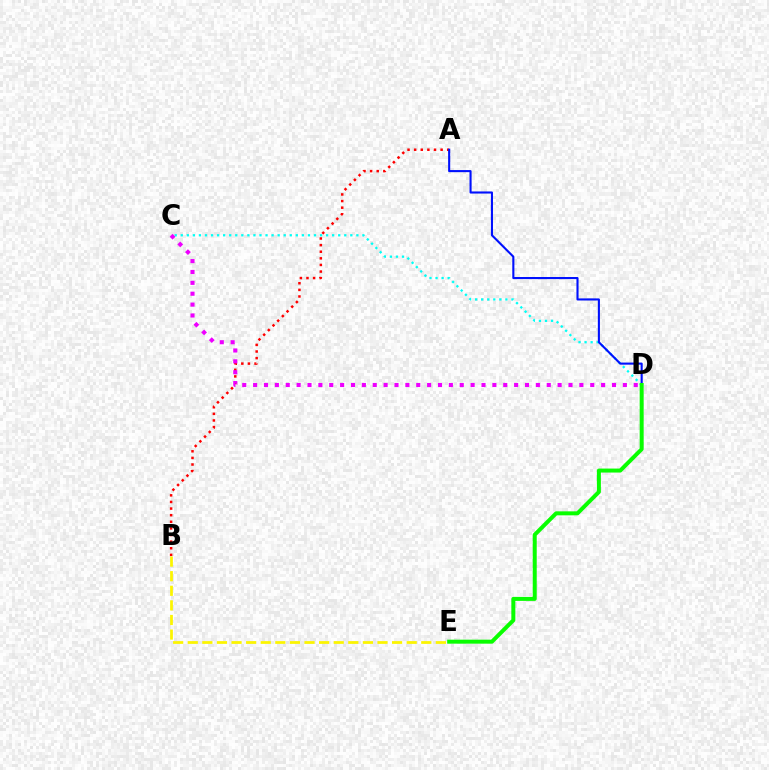{('A', 'B'): [{'color': '#ff0000', 'line_style': 'dotted', 'thickness': 1.8}], ('C', 'D'): [{'color': '#00fff6', 'line_style': 'dotted', 'thickness': 1.65}, {'color': '#ee00ff', 'line_style': 'dotted', 'thickness': 2.95}], ('A', 'D'): [{'color': '#0010ff', 'line_style': 'solid', 'thickness': 1.51}], ('D', 'E'): [{'color': '#08ff00', 'line_style': 'solid', 'thickness': 2.87}], ('B', 'E'): [{'color': '#fcf500', 'line_style': 'dashed', 'thickness': 1.98}]}